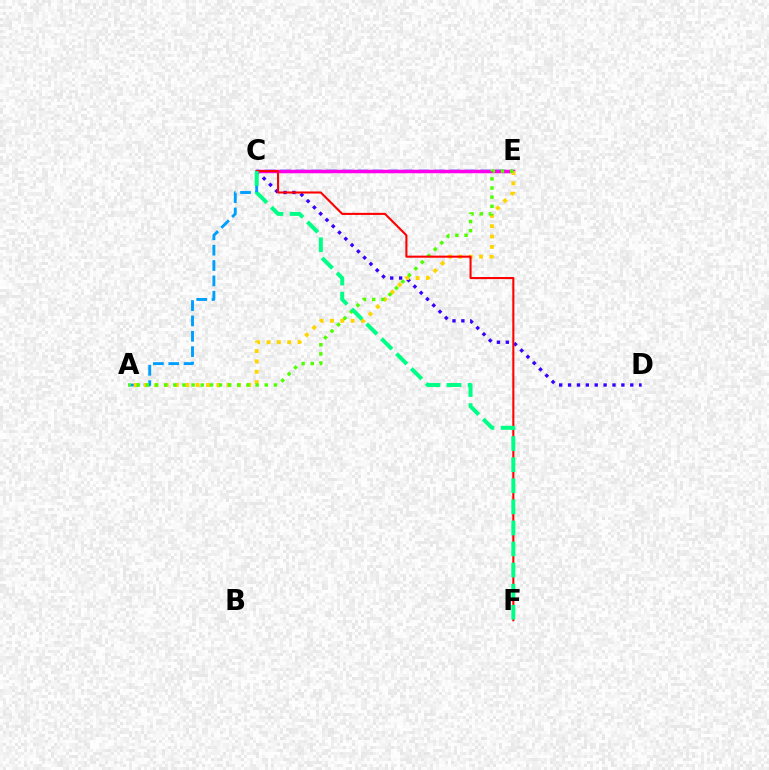{('A', 'E'): [{'color': '#009eff', 'line_style': 'dashed', 'thickness': 2.09}, {'color': '#ffd500', 'line_style': 'dotted', 'thickness': 2.81}, {'color': '#4fff00', 'line_style': 'dotted', 'thickness': 2.48}], ('C', 'D'): [{'color': '#3700ff', 'line_style': 'dotted', 'thickness': 2.41}], ('C', 'E'): [{'color': '#ff00ed', 'line_style': 'solid', 'thickness': 2.52}], ('C', 'F'): [{'color': '#ff0000', 'line_style': 'solid', 'thickness': 1.5}, {'color': '#00ff86', 'line_style': 'dashed', 'thickness': 2.86}]}